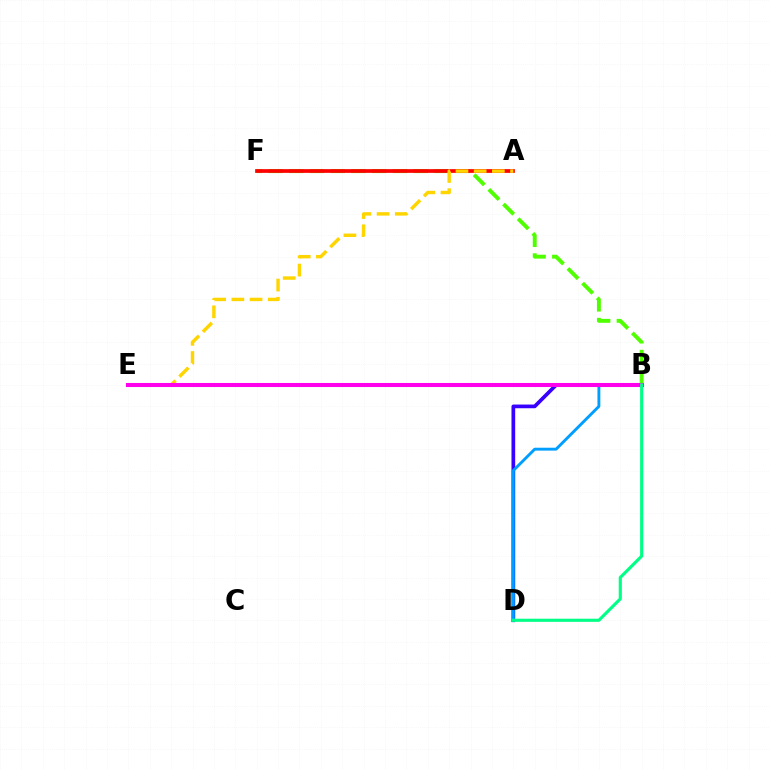{('B', 'D'): [{'color': '#3700ff', 'line_style': 'solid', 'thickness': 2.66}, {'color': '#009eff', 'line_style': 'solid', 'thickness': 2.08}, {'color': '#00ff86', 'line_style': 'solid', 'thickness': 2.25}], ('B', 'F'): [{'color': '#4fff00', 'line_style': 'dashed', 'thickness': 2.82}], ('A', 'F'): [{'color': '#ff0000', 'line_style': 'solid', 'thickness': 2.67}], ('A', 'E'): [{'color': '#ffd500', 'line_style': 'dashed', 'thickness': 2.47}], ('B', 'E'): [{'color': '#ff00ed', 'line_style': 'solid', 'thickness': 2.93}]}